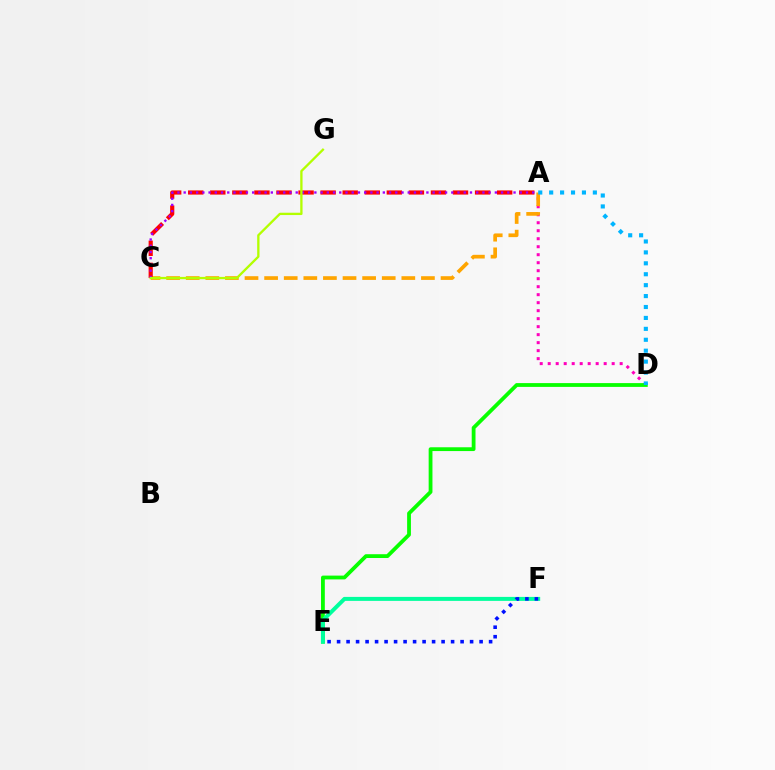{('A', 'D'): [{'color': '#ff00bd', 'line_style': 'dotted', 'thickness': 2.17}, {'color': '#00b5ff', 'line_style': 'dotted', 'thickness': 2.97}], ('D', 'E'): [{'color': '#08ff00', 'line_style': 'solid', 'thickness': 2.73}], ('A', 'C'): [{'color': '#ffa500', 'line_style': 'dashed', 'thickness': 2.66}, {'color': '#ff0000', 'line_style': 'dashed', 'thickness': 3.0}, {'color': '#9b00ff', 'line_style': 'dotted', 'thickness': 1.69}], ('E', 'F'): [{'color': '#00ff9d', 'line_style': 'solid', 'thickness': 2.87}, {'color': '#0010ff', 'line_style': 'dotted', 'thickness': 2.58}], ('C', 'G'): [{'color': '#b3ff00', 'line_style': 'solid', 'thickness': 1.67}]}